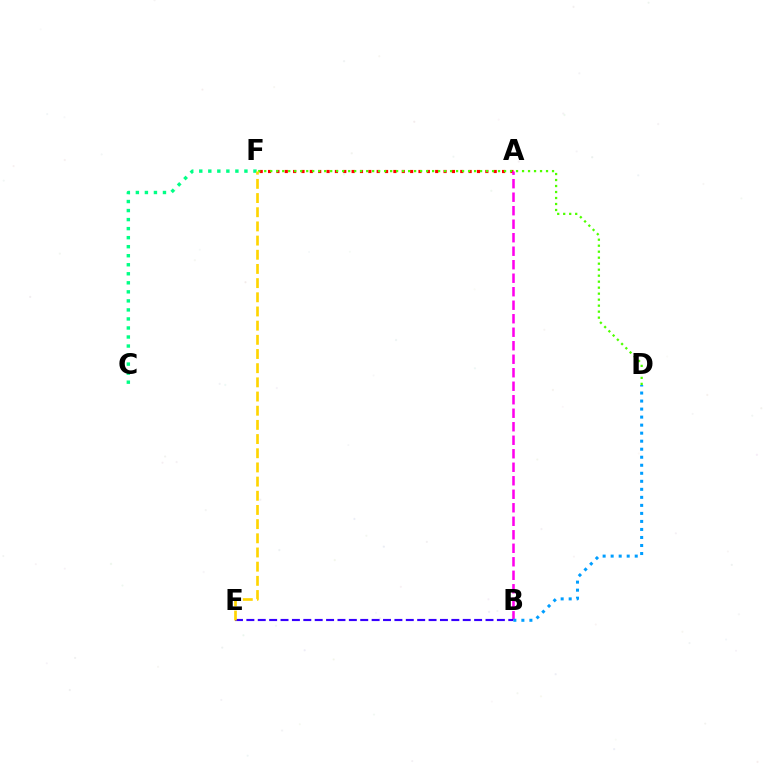{('A', 'F'): [{'color': '#ff0000', 'line_style': 'dotted', 'thickness': 2.27}], ('D', 'F'): [{'color': '#4fff00', 'line_style': 'dotted', 'thickness': 1.63}], ('A', 'B'): [{'color': '#ff00ed', 'line_style': 'dashed', 'thickness': 1.83}], ('B', 'E'): [{'color': '#3700ff', 'line_style': 'dashed', 'thickness': 1.55}], ('B', 'D'): [{'color': '#009eff', 'line_style': 'dotted', 'thickness': 2.18}], ('C', 'F'): [{'color': '#00ff86', 'line_style': 'dotted', 'thickness': 2.45}], ('E', 'F'): [{'color': '#ffd500', 'line_style': 'dashed', 'thickness': 1.93}]}